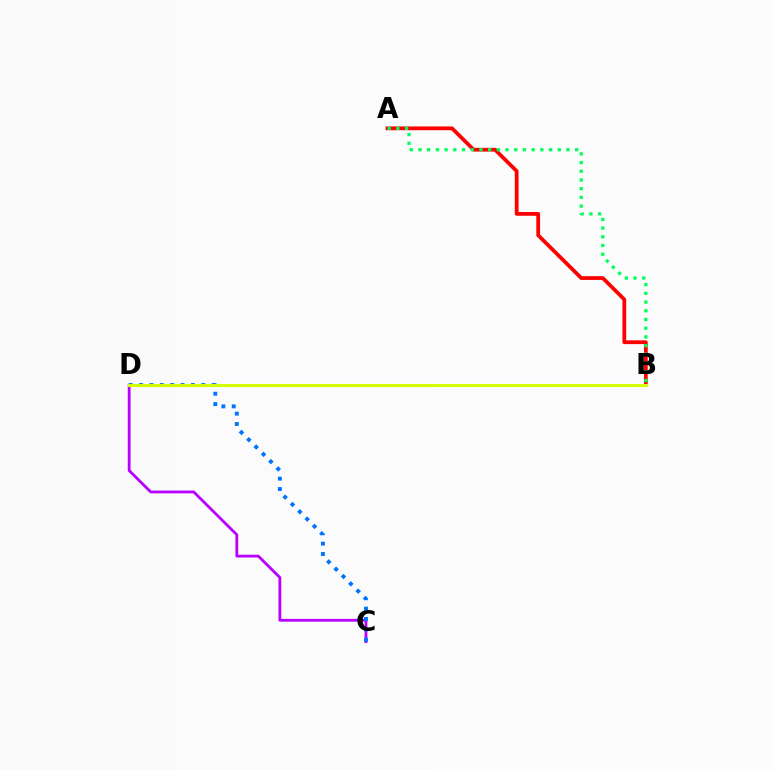{('A', 'B'): [{'color': '#ff0000', 'line_style': 'solid', 'thickness': 2.71}, {'color': '#00ff5c', 'line_style': 'dotted', 'thickness': 2.37}], ('C', 'D'): [{'color': '#b900ff', 'line_style': 'solid', 'thickness': 2.02}, {'color': '#0074ff', 'line_style': 'dotted', 'thickness': 2.82}], ('B', 'D'): [{'color': '#d1ff00', 'line_style': 'solid', 'thickness': 2.24}]}